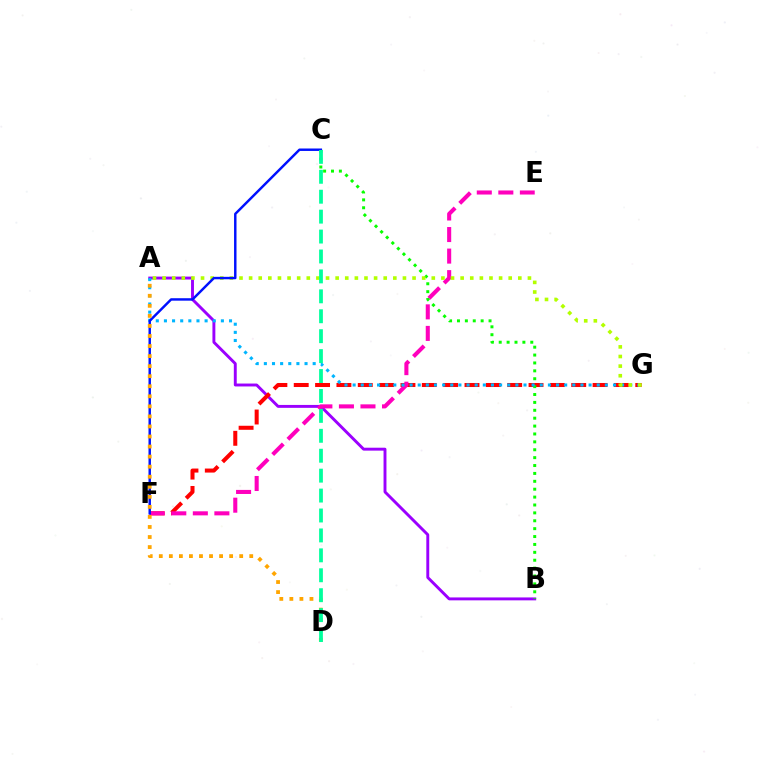{('A', 'B'): [{'color': '#9b00ff', 'line_style': 'solid', 'thickness': 2.1}], ('F', 'G'): [{'color': '#ff0000', 'line_style': 'dashed', 'thickness': 2.9}], ('E', 'F'): [{'color': '#ff00bd', 'line_style': 'dashed', 'thickness': 2.93}], ('B', 'C'): [{'color': '#08ff00', 'line_style': 'dotted', 'thickness': 2.14}], ('A', 'G'): [{'color': '#00b5ff', 'line_style': 'dotted', 'thickness': 2.21}, {'color': '#b3ff00', 'line_style': 'dotted', 'thickness': 2.61}], ('C', 'F'): [{'color': '#0010ff', 'line_style': 'solid', 'thickness': 1.77}], ('A', 'D'): [{'color': '#ffa500', 'line_style': 'dotted', 'thickness': 2.73}], ('C', 'D'): [{'color': '#00ff9d', 'line_style': 'dashed', 'thickness': 2.71}]}